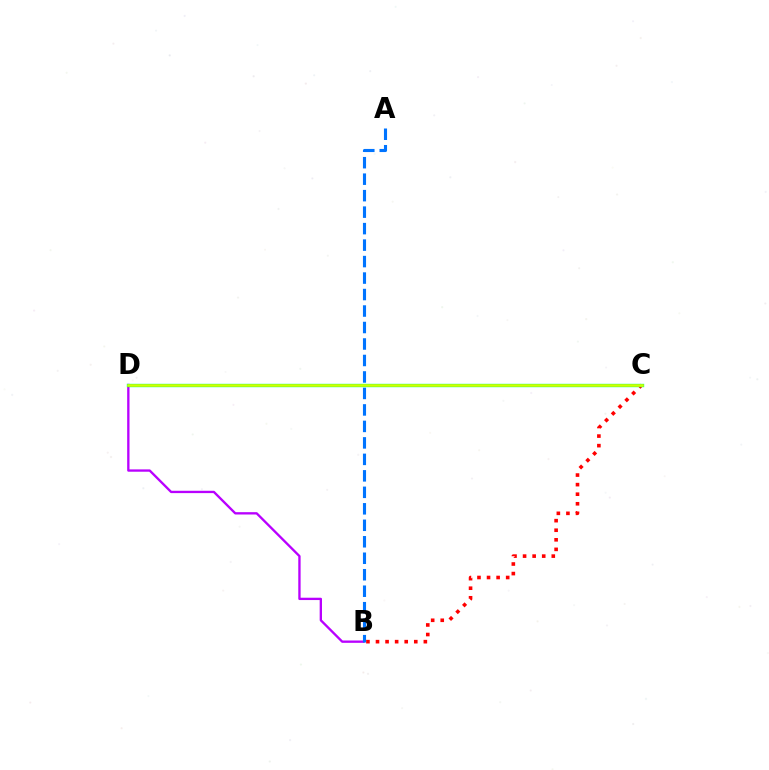{('B', 'C'): [{'color': '#ff0000', 'line_style': 'dotted', 'thickness': 2.6}], ('B', 'D'): [{'color': '#b900ff', 'line_style': 'solid', 'thickness': 1.68}], ('C', 'D'): [{'color': '#00ff5c', 'line_style': 'solid', 'thickness': 2.4}, {'color': '#d1ff00', 'line_style': 'solid', 'thickness': 1.84}], ('A', 'B'): [{'color': '#0074ff', 'line_style': 'dashed', 'thickness': 2.24}]}